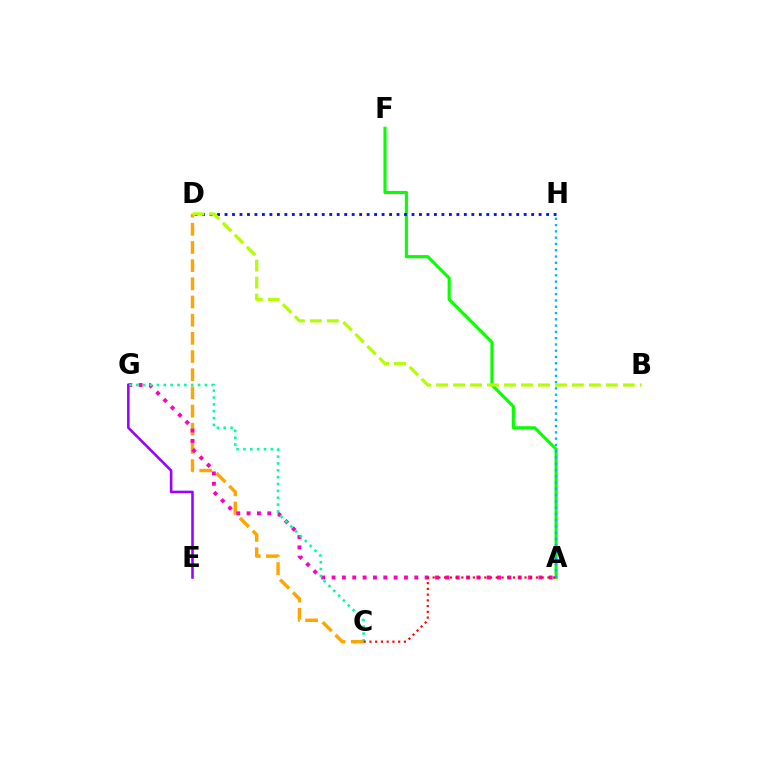{('C', 'D'): [{'color': '#ffa500', 'line_style': 'dashed', 'thickness': 2.47}], ('A', 'F'): [{'color': '#08ff00', 'line_style': 'solid', 'thickness': 2.25}], ('D', 'H'): [{'color': '#0010ff', 'line_style': 'dotted', 'thickness': 2.03}], ('A', 'G'): [{'color': '#ff00bd', 'line_style': 'dotted', 'thickness': 2.81}], ('A', 'H'): [{'color': '#00b5ff', 'line_style': 'dotted', 'thickness': 1.71}], ('E', 'G'): [{'color': '#9b00ff', 'line_style': 'solid', 'thickness': 1.84}], ('B', 'D'): [{'color': '#b3ff00', 'line_style': 'dashed', 'thickness': 2.31}], ('C', 'G'): [{'color': '#00ff9d', 'line_style': 'dotted', 'thickness': 1.86}], ('A', 'C'): [{'color': '#ff0000', 'line_style': 'dotted', 'thickness': 1.56}]}